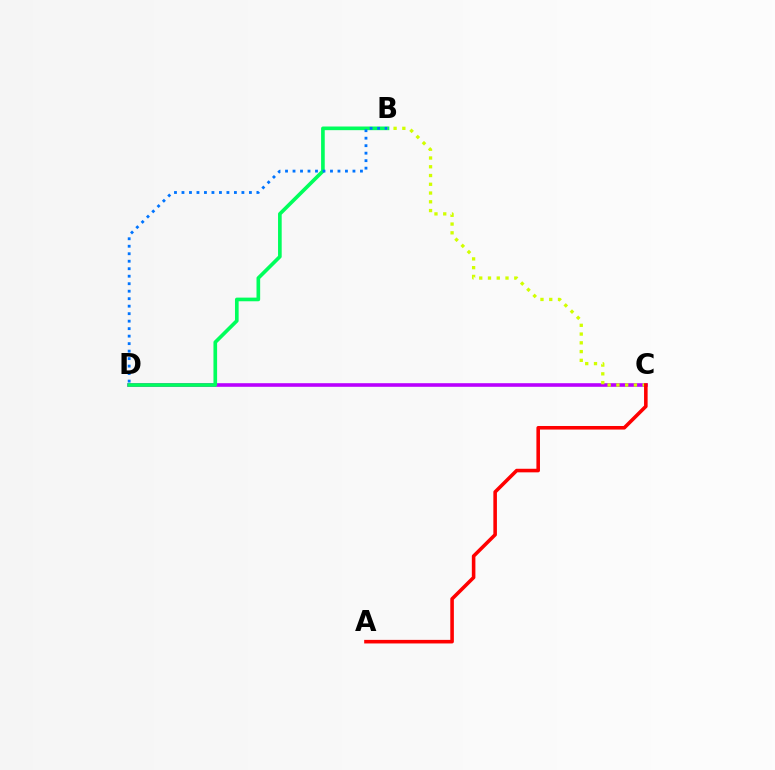{('C', 'D'): [{'color': '#b900ff', 'line_style': 'solid', 'thickness': 2.59}], ('B', 'D'): [{'color': '#00ff5c', 'line_style': 'solid', 'thickness': 2.63}, {'color': '#0074ff', 'line_style': 'dotted', 'thickness': 2.04}], ('B', 'C'): [{'color': '#d1ff00', 'line_style': 'dotted', 'thickness': 2.38}], ('A', 'C'): [{'color': '#ff0000', 'line_style': 'solid', 'thickness': 2.57}]}